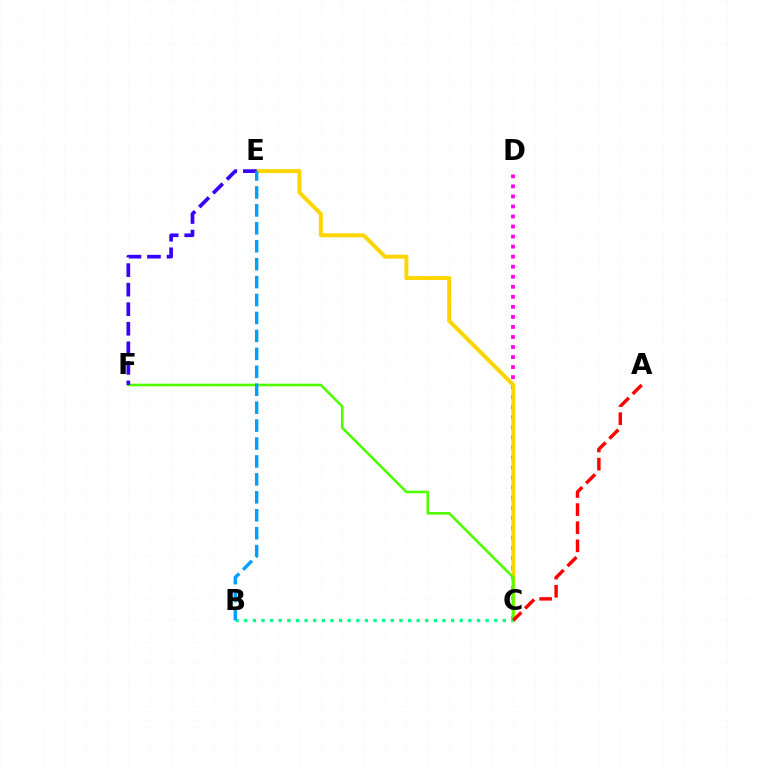{('C', 'D'): [{'color': '#ff00ed', 'line_style': 'dotted', 'thickness': 2.73}], ('C', 'E'): [{'color': '#ffd500', 'line_style': 'solid', 'thickness': 2.85}], ('C', 'F'): [{'color': '#4fff00', 'line_style': 'solid', 'thickness': 1.87}], ('B', 'C'): [{'color': '#00ff86', 'line_style': 'dotted', 'thickness': 2.34}], ('E', 'F'): [{'color': '#3700ff', 'line_style': 'dashed', 'thickness': 2.66}], ('B', 'E'): [{'color': '#009eff', 'line_style': 'dashed', 'thickness': 2.44}], ('A', 'C'): [{'color': '#ff0000', 'line_style': 'dashed', 'thickness': 2.46}]}